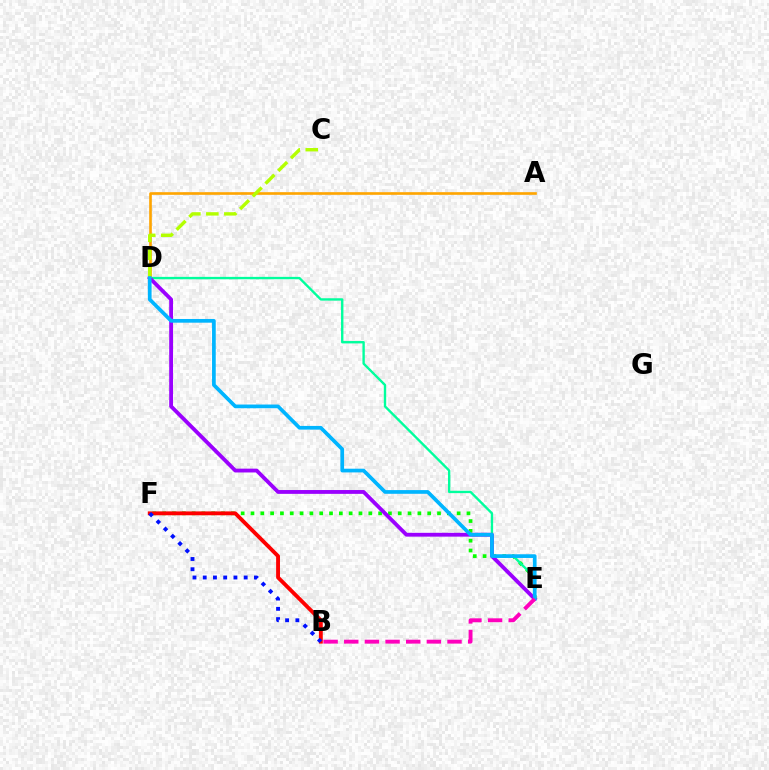{('E', 'F'): [{'color': '#08ff00', 'line_style': 'dotted', 'thickness': 2.67}], ('D', 'E'): [{'color': '#00ff9d', 'line_style': 'solid', 'thickness': 1.71}, {'color': '#9b00ff', 'line_style': 'solid', 'thickness': 2.75}, {'color': '#00b5ff', 'line_style': 'solid', 'thickness': 2.67}], ('B', 'F'): [{'color': '#ff0000', 'line_style': 'solid', 'thickness': 2.78}, {'color': '#0010ff', 'line_style': 'dotted', 'thickness': 2.78}], ('A', 'D'): [{'color': '#ffa500', 'line_style': 'solid', 'thickness': 1.9}], ('C', 'D'): [{'color': '#b3ff00', 'line_style': 'dashed', 'thickness': 2.44}], ('B', 'E'): [{'color': '#ff00bd', 'line_style': 'dashed', 'thickness': 2.81}]}